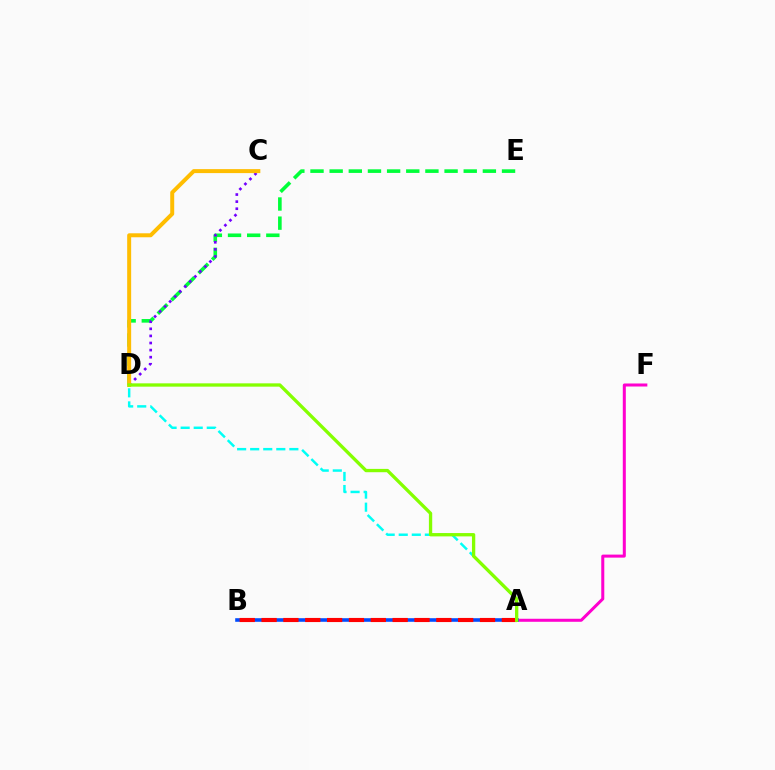{('D', 'E'): [{'color': '#00ff39', 'line_style': 'dashed', 'thickness': 2.6}], ('C', 'D'): [{'color': '#7200ff', 'line_style': 'dotted', 'thickness': 1.93}, {'color': '#ffbd00', 'line_style': 'solid', 'thickness': 2.86}], ('A', 'F'): [{'color': '#ff00cf', 'line_style': 'solid', 'thickness': 2.18}], ('A', 'D'): [{'color': '#00fff6', 'line_style': 'dashed', 'thickness': 1.77}, {'color': '#84ff00', 'line_style': 'solid', 'thickness': 2.38}], ('A', 'B'): [{'color': '#004bff', 'line_style': 'solid', 'thickness': 2.58}, {'color': '#ff0000', 'line_style': 'dashed', 'thickness': 2.97}]}